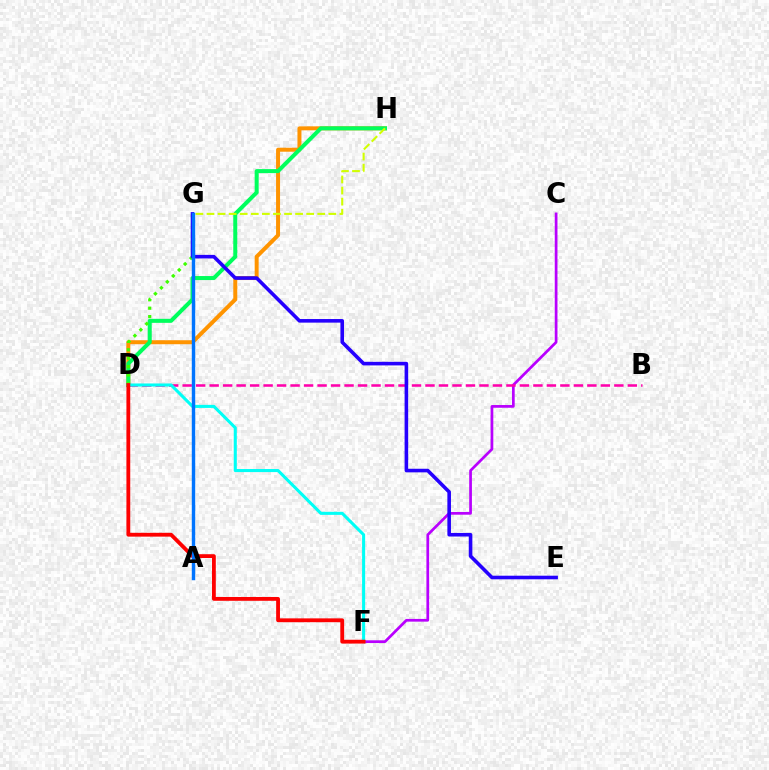{('C', 'F'): [{'color': '#b900ff', 'line_style': 'solid', 'thickness': 1.96}], ('D', 'H'): [{'color': '#ff9400', 'line_style': 'solid', 'thickness': 2.87}, {'color': '#00ff5c', 'line_style': 'solid', 'thickness': 2.9}], ('D', 'G'): [{'color': '#3dff00', 'line_style': 'dotted', 'thickness': 2.28}], ('B', 'D'): [{'color': '#ff00ac', 'line_style': 'dashed', 'thickness': 1.83}], ('G', 'H'): [{'color': '#d1ff00', 'line_style': 'dashed', 'thickness': 1.5}], ('D', 'F'): [{'color': '#00fff6', 'line_style': 'solid', 'thickness': 2.21}, {'color': '#ff0000', 'line_style': 'solid', 'thickness': 2.75}], ('E', 'G'): [{'color': '#2500ff', 'line_style': 'solid', 'thickness': 2.59}], ('A', 'G'): [{'color': '#0074ff', 'line_style': 'solid', 'thickness': 2.46}]}